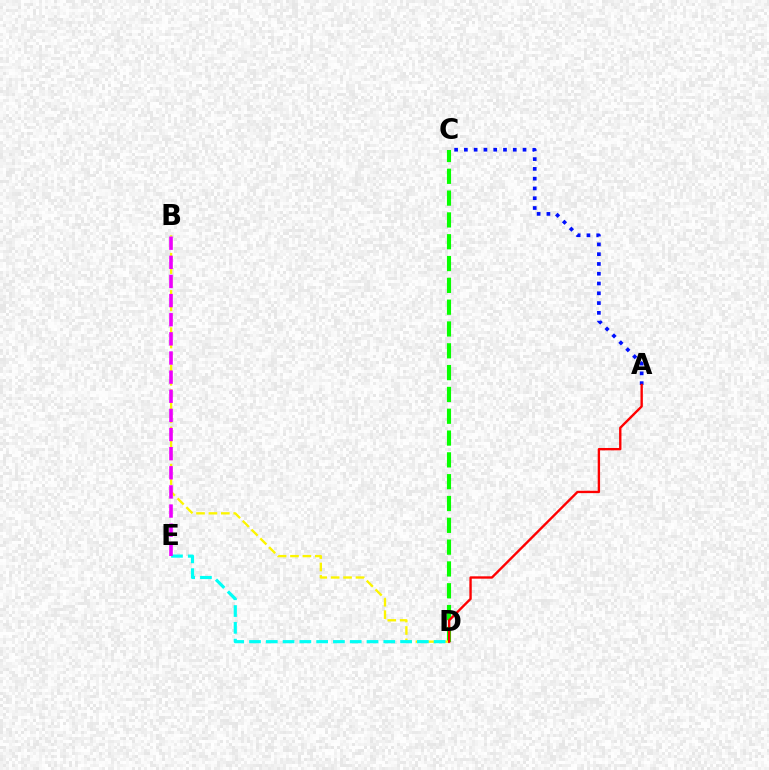{('C', 'D'): [{'color': '#08ff00', 'line_style': 'dashed', 'thickness': 2.96}], ('B', 'D'): [{'color': '#fcf500', 'line_style': 'dashed', 'thickness': 1.69}], ('A', 'C'): [{'color': '#0010ff', 'line_style': 'dotted', 'thickness': 2.66}], ('D', 'E'): [{'color': '#00fff6', 'line_style': 'dashed', 'thickness': 2.28}], ('A', 'D'): [{'color': '#ff0000', 'line_style': 'solid', 'thickness': 1.7}], ('B', 'E'): [{'color': '#ee00ff', 'line_style': 'dashed', 'thickness': 2.6}]}